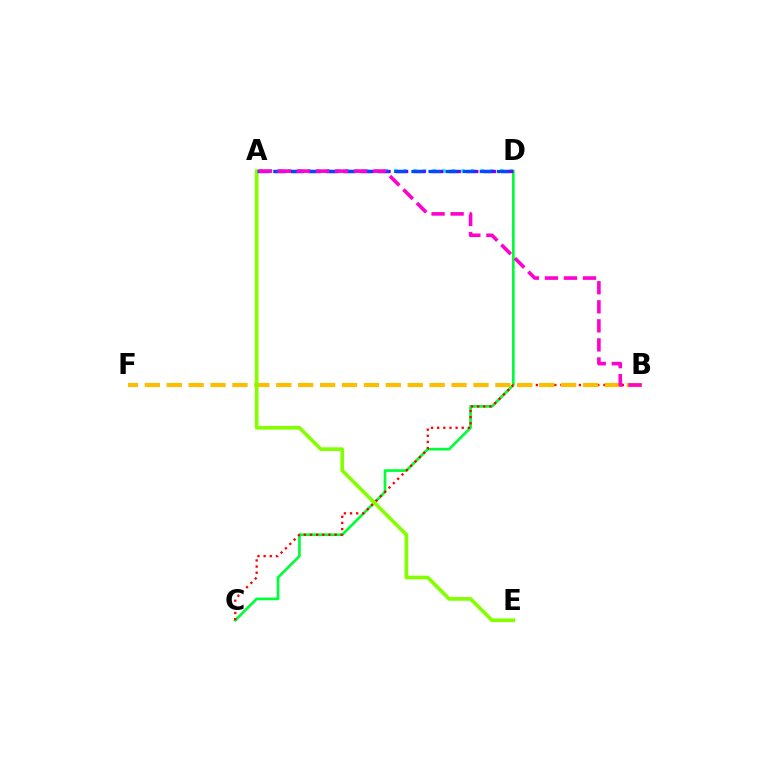{('A', 'D'): [{'color': '#00fff6', 'line_style': 'dotted', 'thickness': 2.61}, {'color': '#7200ff', 'line_style': 'dashed', 'thickness': 2.38}, {'color': '#004bff', 'line_style': 'dashed', 'thickness': 2.32}], ('C', 'D'): [{'color': '#00ff39', 'line_style': 'solid', 'thickness': 1.94}], ('B', 'C'): [{'color': '#ff0000', 'line_style': 'dotted', 'thickness': 1.67}], ('B', 'F'): [{'color': '#ffbd00', 'line_style': 'dashed', 'thickness': 2.98}], ('A', 'E'): [{'color': '#84ff00', 'line_style': 'solid', 'thickness': 2.66}], ('A', 'B'): [{'color': '#ff00cf', 'line_style': 'dashed', 'thickness': 2.59}]}